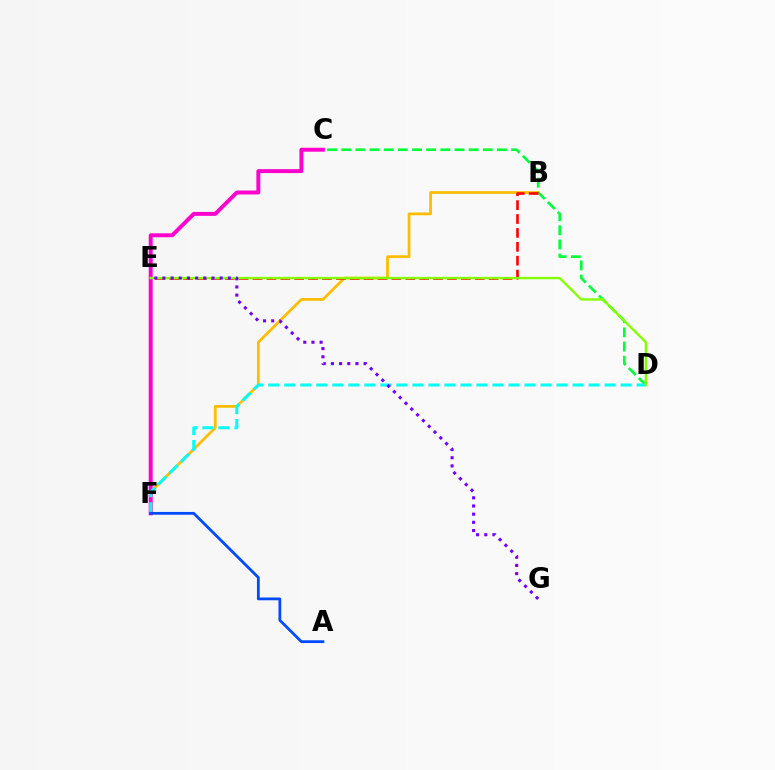{('B', 'F'): [{'color': '#ffbd00', 'line_style': 'solid', 'thickness': 1.99}], ('C', 'F'): [{'color': '#ff00cf', 'line_style': 'solid', 'thickness': 2.84}], ('C', 'D'): [{'color': '#00ff39', 'line_style': 'dashed', 'thickness': 1.92}], ('D', 'F'): [{'color': '#00fff6', 'line_style': 'dashed', 'thickness': 2.18}], ('B', 'E'): [{'color': '#ff0000', 'line_style': 'dashed', 'thickness': 1.89}], ('D', 'E'): [{'color': '#84ff00', 'line_style': 'solid', 'thickness': 1.71}], ('E', 'G'): [{'color': '#7200ff', 'line_style': 'dotted', 'thickness': 2.22}], ('A', 'F'): [{'color': '#004bff', 'line_style': 'solid', 'thickness': 2.0}]}